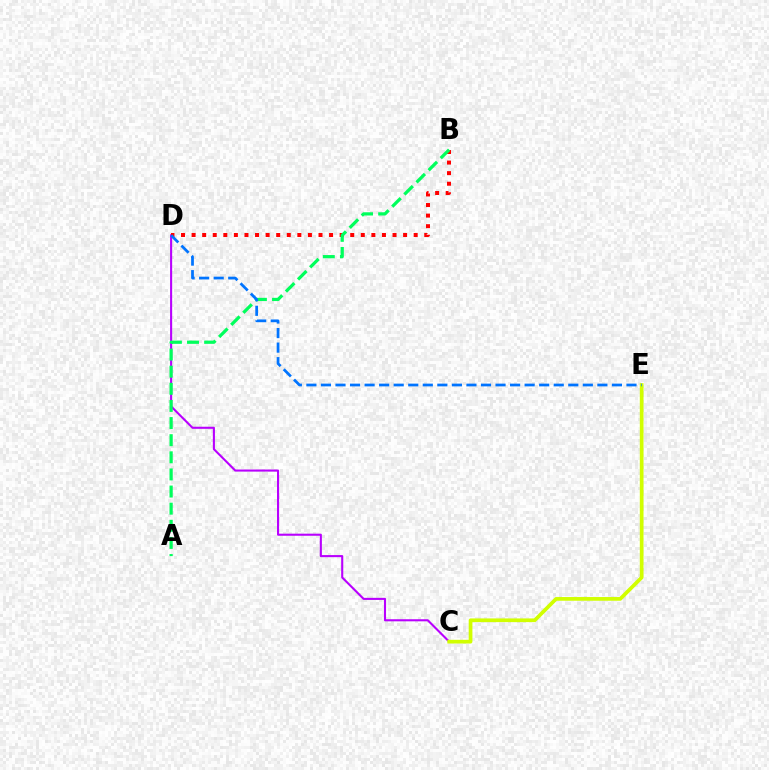{('C', 'D'): [{'color': '#b900ff', 'line_style': 'solid', 'thickness': 1.5}], ('C', 'E'): [{'color': '#d1ff00', 'line_style': 'solid', 'thickness': 2.67}], ('B', 'D'): [{'color': '#ff0000', 'line_style': 'dotted', 'thickness': 2.87}], ('A', 'B'): [{'color': '#00ff5c', 'line_style': 'dashed', 'thickness': 2.33}], ('D', 'E'): [{'color': '#0074ff', 'line_style': 'dashed', 'thickness': 1.98}]}